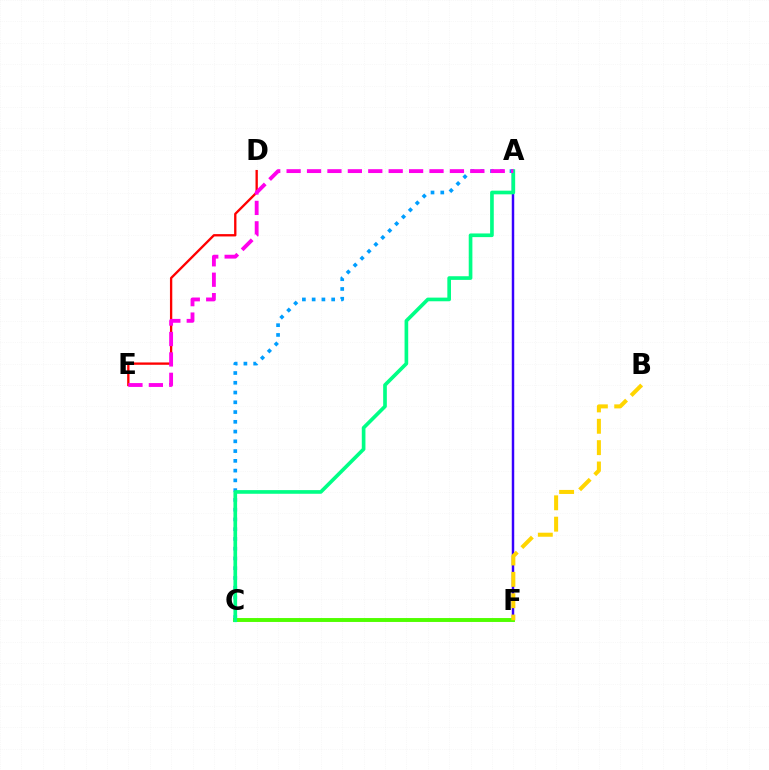{('D', 'E'): [{'color': '#ff0000', 'line_style': 'solid', 'thickness': 1.68}], ('A', 'C'): [{'color': '#009eff', 'line_style': 'dotted', 'thickness': 2.65}, {'color': '#00ff86', 'line_style': 'solid', 'thickness': 2.64}], ('A', 'F'): [{'color': '#3700ff', 'line_style': 'solid', 'thickness': 1.77}], ('C', 'F'): [{'color': '#4fff00', 'line_style': 'solid', 'thickness': 2.82}], ('B', 'F'): [{'color': '#ffd500', 'line_style': 'dashed', 'thickness': 2.9}], ('A', 'E'): [{'color': '#ff00ed', 'line_style': 'dashed', 'thickness': 2.77}]}